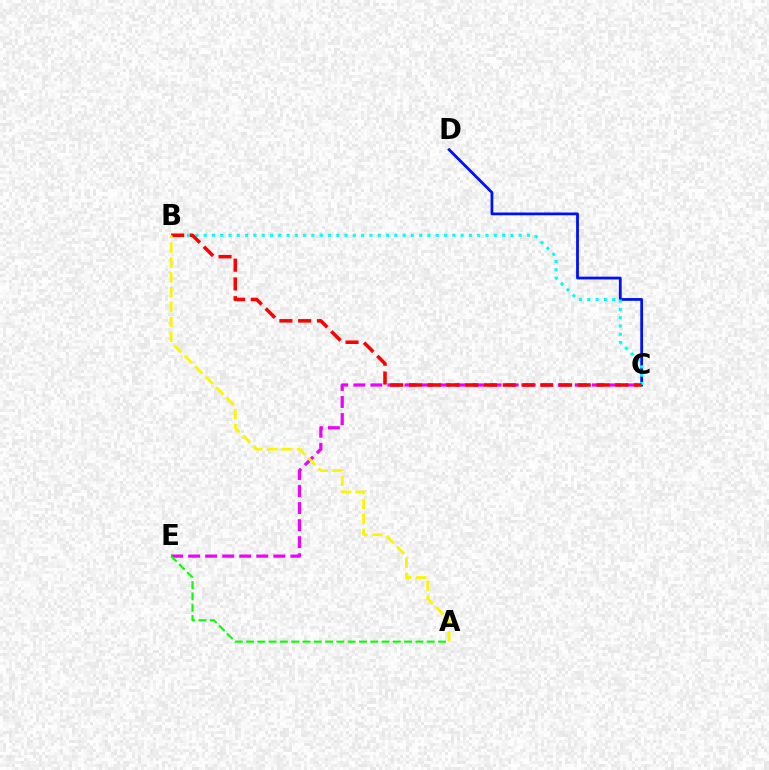{('C', 'D'): [{'color': '#0010ff', 'line_style': 'solid', 'thickness': 2.01}], ('B', 'C'): [{'color': '#00fff6', 'line_style': 'dotted', 'thickness': 2.25}, {'color': '#ff0000', 'line_style': 'dashed', 'thickness': 2.55}], ('C', 'E'): [{'color': '#ee00ff', 'line_style': 'dashed', 'thickness': 2.32}], ('A', 'E'): [{'color': '#08ff00', 'line_style': 'dashed', 'thickness': 1.53}], ('A', 'B'): [{'color': '#fcf500', 'line_style': 'dashed', 'thickness': 2.02}]}